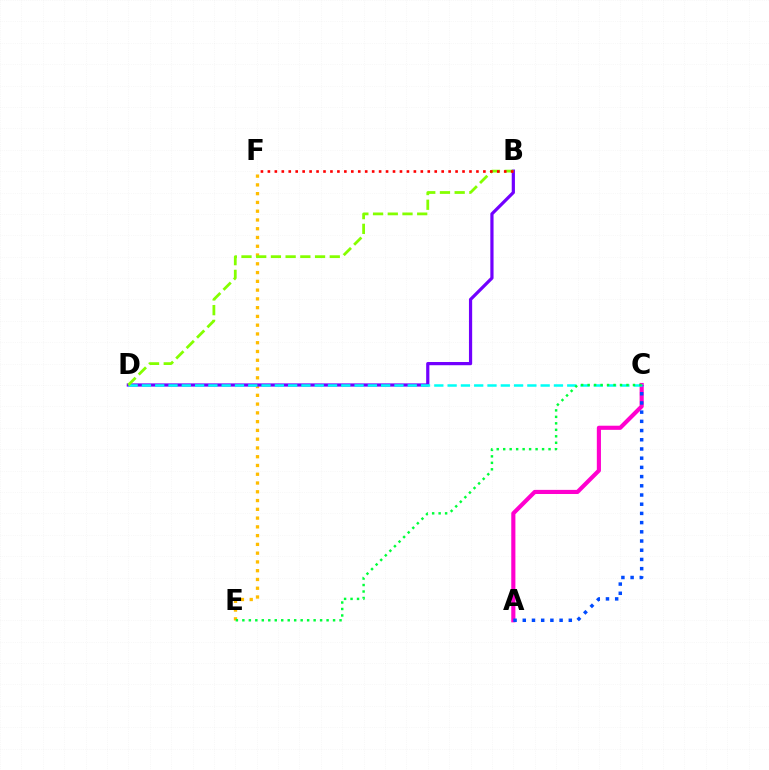{('A', 'C'): [{'color': '#ff00cf', 'line_style': 'solid', 'thickness': 2.97}, {'color': '#004bff', 'line_style': 'dotted', 'thickness': 2.5}], ('E', 'F'): [{'color': '#ffbd00', 'line_style': 'dotted', 'thickness': 2.38}], ('B', 'D'): [{'color': '#7200ff', 'line_style': 'solid', 'thickness': 2.31}, {'color': '#84ff00', 'line_style': 'dashed', 'thickness': 2.0}], ('C', 'D'): [{'color': '#00fff6', 'line_style': 'dashed', 'thickness': 1.81}], ('C', 'E'): [{'color': '#00ff39', 'line_style': 'dotted', 'thickness': 1.76}], ('B', 'F'): [{'color': '#ff0000', 'line_style': 'dotted', 'thickness': 1.89}]}